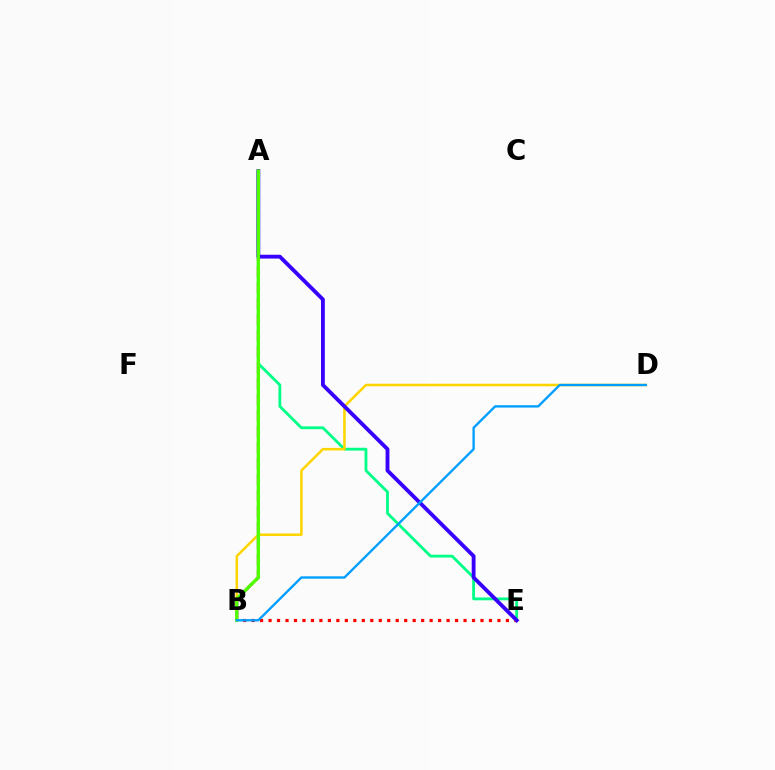{('A', 'E'): [{'color': '#00ff86', 'line_style': 'solid', 'thickness': 2.03}, {'color': '#3700ff', 'line_style': 'solid', 'thickness': 2.76}], ('A', 'B'): [{'color': '#ff00ed', 'line_style': 'dashed', 'thickness': 2.17}, {'color': '#4fff00', 'line_style': 'solid', 'thickness': 2.43}], ('B', 'D'): [{'color': '#ffd500', 'line_style': 'solid', 'thickness': 1.83}, {'color': '#009eff', 'line_style': 'solid', 'thickness': 1.69}], ('B', 'E'): [{'color': '#ff0000', 'line_style': 'dotted', 'thickness': 2.3}]}